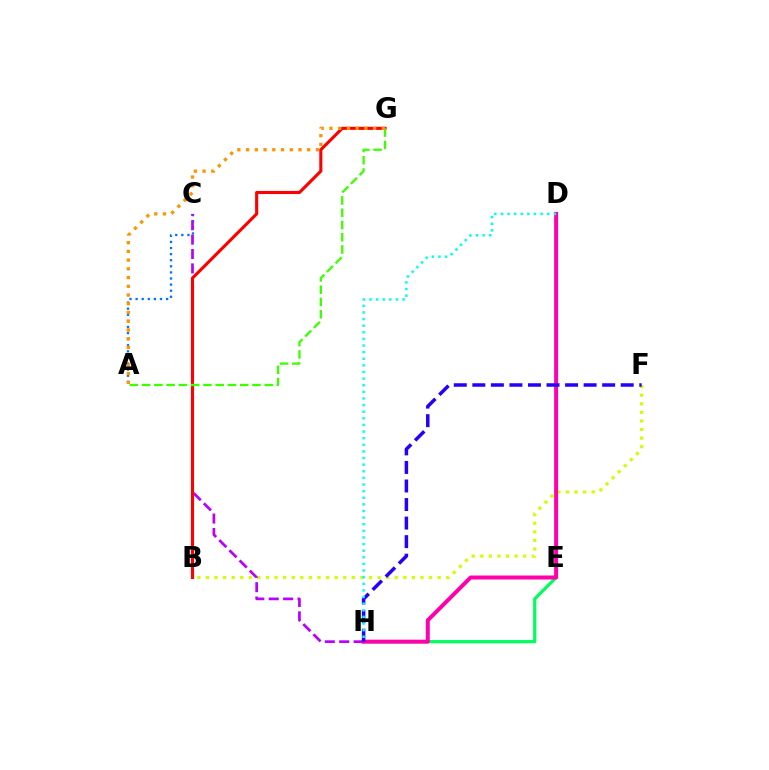{('B', 'F'): [{'color': '#d1ff00', 'line_style': 'dotted', 'thickness': 2.33}], ('A', 'C'): [{'color': '#0074ff', 'line_style': 'dotted', 'thickness': 1.66}], ('C', 'H'): [{'color': '#b900ff', 'line_style': 'dashed', 'thickness': 1.95}], ('E', 'H'): [{'color': '#00ff5c', 'line_style': 'solid', 'thickness': 2.33}], ('D', 'H'): [{'color': '#ff00ac', 'line_style': 'solid', 'thickness': 2.86}, {'color': '#00fff6', 'line_style': 'dotted', 'thickness': 1.8}], ('B', 'G'): [{'color': '#ff0000', 'line_style': 'solid', 'thickness': 2.24}], ('A', 'G'): [{'color': '#3dff00', 'line_style': 'dashed', 'thickness': 1.67}, {'color': '#ff9400', 'line_style': 'dotted', 'thickness': 2.37}], ('F', 'H'): [{'color': '#2500ff', 'line_style': 'dashed', 'thickness': 2.52}]}